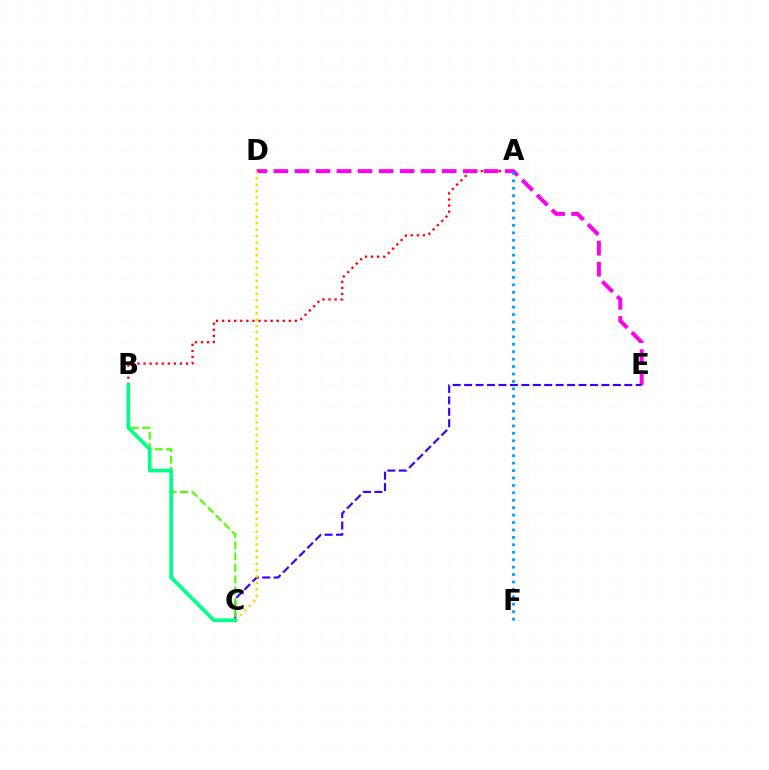{('A', 'B'): [{'color': '#ff0000', 'line_style': 'dotted', 'thickness': 1.65}], ('D', 'E'): [{'color': '#ff00ed', 'line_style': 'dashed', 'thickness': 2.86}], ('C', 'E'): [{'color': '#3700ff', 'line_style': 'dashed', 'thickness': 1.55}], ('B', 'C'): [{'color': '#4fff00', 'line_style': 'dashed', 'thickness': 1.54}, {'color': '#00ff86', 'line_style': 'solid', 'thickness': 2.64}], ('C', 'D'): [{'color': '#ffd500', 'line_style': 'dotted', 'thickness': 1.75}], ('A', 'F'): [{'color': '#009eff', 'line_style': 'dotted', 'thickness': 2.02}]}